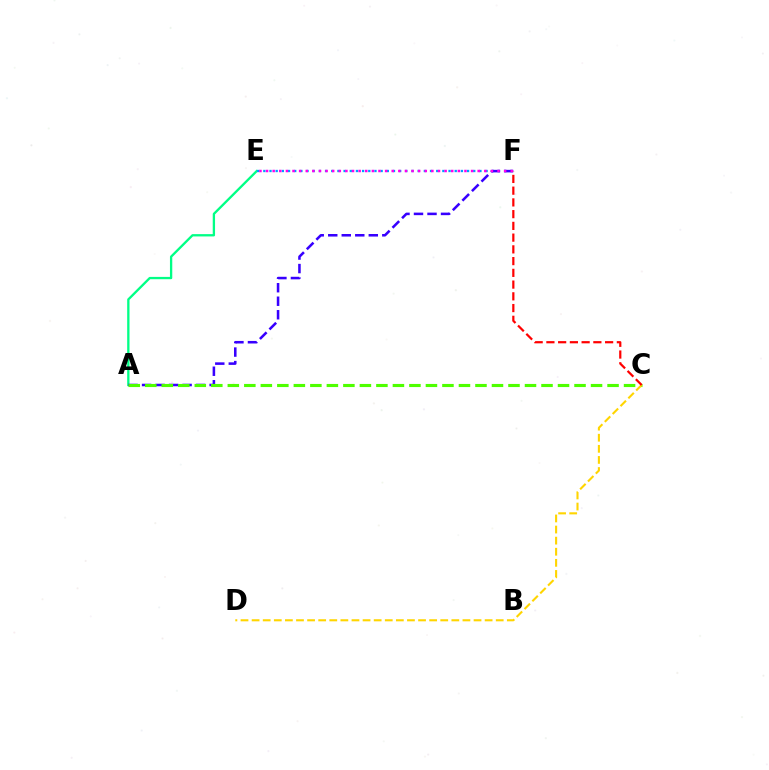{('A', 'E'): [{'color': '#00ff86', 'line_style': 'solid', 'thickness': 1.66}], ('E', 'F'): [{'color': '#009eff', 'line_style': 'dotted', 'thickness': 1.68}, {'color': '#ff00ed', 'line_style': 'dotted', 'thickness': 1.8}], ('A', 'F'): [{'color': '#3700ff', 'line_style': 'dashed', 'thickness': 1.84}], ('A', 'C'): [{'color': '#4fff00', 'line_style': 'dashed', 'thickness': 2.24}], ('C', 'D'): [{'color': '#ffd500', 'line_style': 'dashed', 'thickness': 1.51}], ('C', 'F'): [{'color': '#ff0000', 'line_style': 'dashed', 'thickness': 1.59}]}